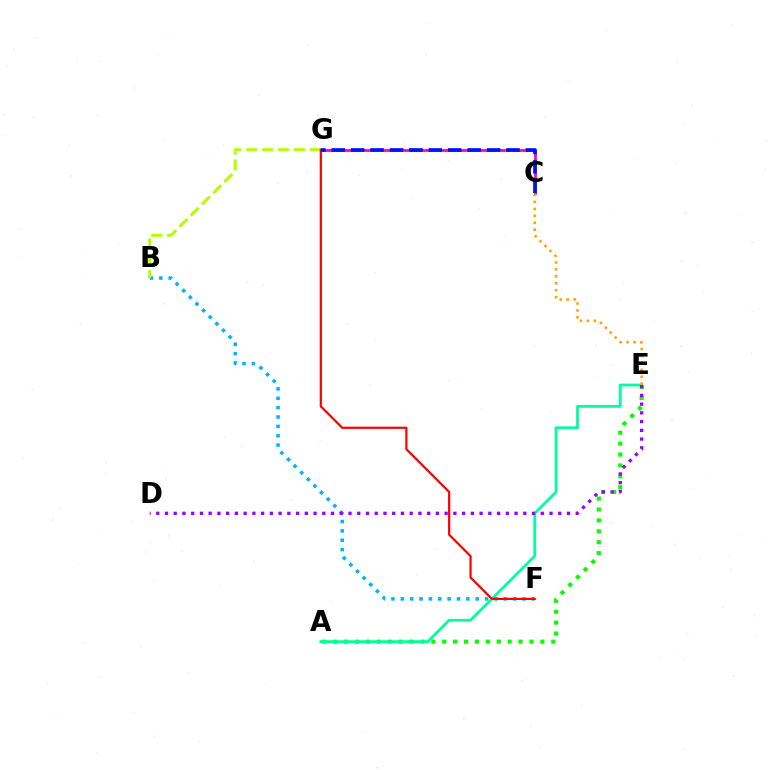{('A', 'E'): [{'color': '#08ff00', 'line_style': 'dotted', 'thickness': 2.96}, {'color': '#00ff9d', 'line_style': 'solid', 'thickness': 2.01}], ('B', 'F'): [{'color': '#00b5ff', 'line_style': 'dotted', 'thickness': 2.54}], ('C', 'G'): [{'color': '#ff00bd', 'line_style': 'solid', 'thickness': 1.98}, {'color': '#0010ff', 'line_style': 'dashed', 'thickness': 2.64}], ('B', 'G'): [{'color': '#b3ff00', 'line_style': 'dashed', 'thickness': 2.16}], ('C', 'E'): [{'color': '#ffa500', 'line_style': 'dotted', 'thickness': 1.88}], ('F', 'G'): [{'color': '#ff0000', 'line_style': 'solid', 'thickness': 1.6}], ('D', 'E'): [{'color': '#9b00ff', 'line_style': 'dotted', 'thickness': 2.37}]}